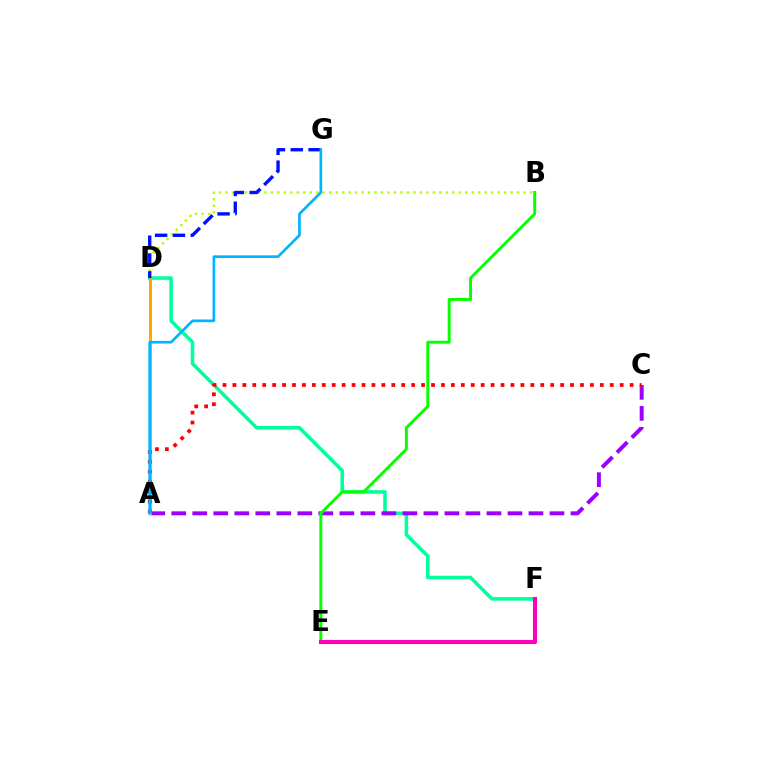{('D', 'F'): [{'color': '#00ff9d', 'line_style': 'solid', 'thickness': 2.56}], ('A', 'C'): [{'color': '#9b00ff', 'line_style': 'dashed', 'thickness': 2.85}, {'color': '#ff0000', 'line_style': 'dotted', 'thickness': 2.7}], ('B', 'D'): [{'color': '#b3ff00', 'line_style': 'dotted', 'thickness': 1.76}], ('A', 'D'): [{'color': '#ffa500', 'line_style': 'solid', 'thickness': 2.13}], ('D', 'G'): [{'color': '#0010ff', 'line_style': 'dashed', 'thickness': 2.42}], ('B', 'E'): [{'color': '#08ff00', 'line_style': 'solid', 'thickness': 2.12}], ('E', 'F'): [{'color': '#ff00bd', 'line_style': 'solid', 'thickness': 2.95}], ('A', 'G'): [{'color': '#00b5ff', 'line_style': 'solid', 'thickness': 1.93}]}